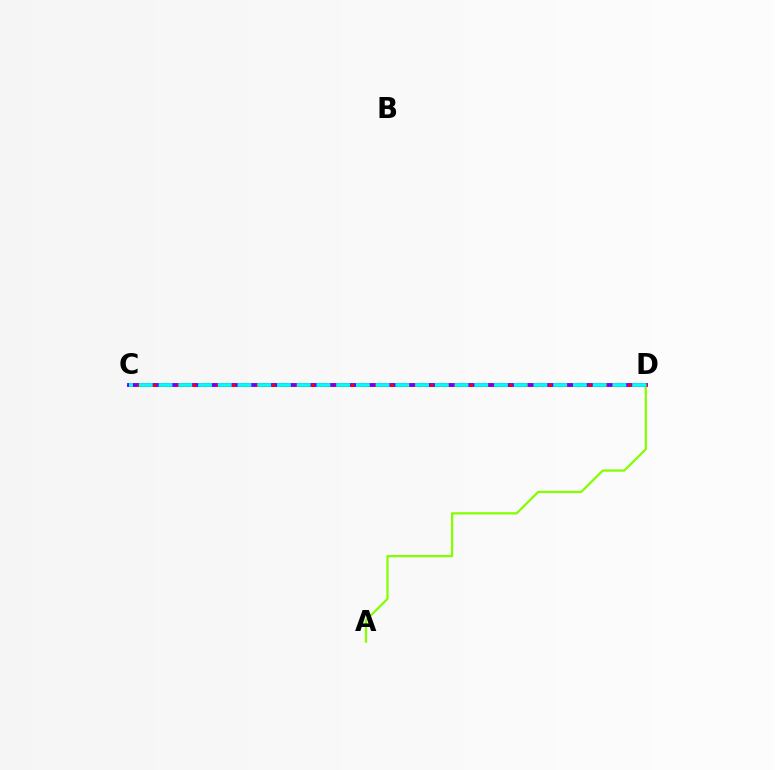{('C', 'D'): [{'color': '#7200ff', 'line_style': 'solid', 'thickness': 2.8}, {'color': '#ff0000', 'line_style': 'dotted', 'thickness': 2.15}, {'color': '#00fff6', 'line_style': 'dashed', 'thickness': 2.68}], ('A', 'D'): [{'color': '#84ff00', 'line_style': 'solid', 'thickness': 1.63}]}